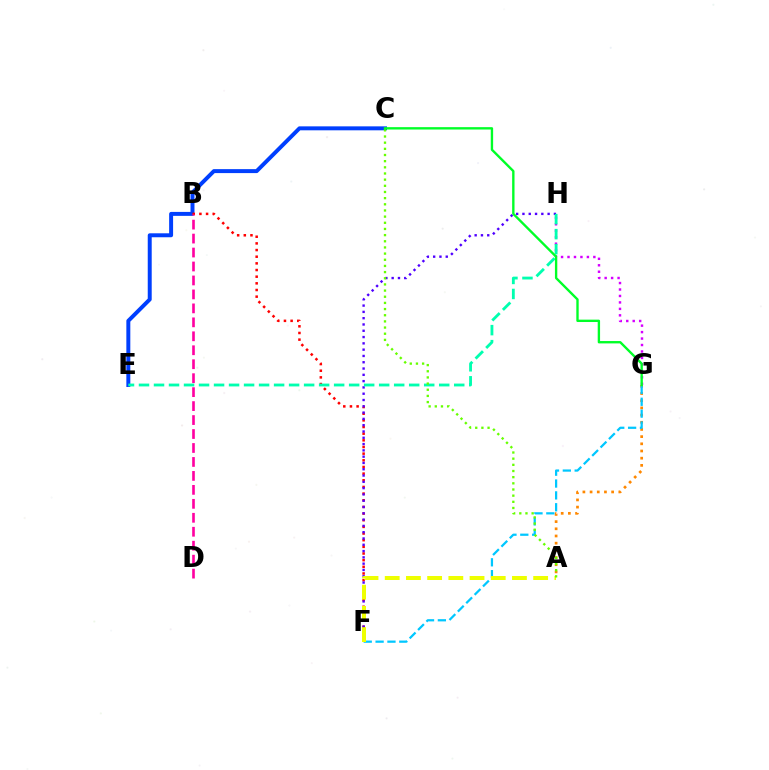{('C', 'E'): [{'color': '#003fff', 'line_style': 'solid', 'thickness': 2.85}], ('B', 'F'): [{'color': '#ff0000', 'line_style': 'dotted', 'thickness': 1.81}], ('F', 'H'): [{'color': '#4f00ff', 'line_style': 'dotted', 'thickness': 1.71}], ('G', 'H'): [{'color': '#d600ff', 'line_style': 'dotted', 'thickness': 1.76}], ('A', 'G'): [{'color': '#ff8800', 'line_style': 'dotted', 'thickness': 1.95}], ('F', 'G'): [{'color': '#00c7ff', 'line_style': 'dashed', 'thickness': 1.61}], ('E', 'H'): [{'color': '#00ffaf', 'line_style': 'dashed', 'thickness': 2.04}], ('B', 'D'): [{'color': '#ff00a0', 'line_style': 'dashed', 'thickness': 1.9}], ('A', 'F'): [{'color': '#eeff00', 'line_style': 'dashed', 'thickness': 2.88}], ('A', 'C'): [{'color': '#66ff00', 'line_style': 'dotted', 'thickness': 1.67}], ('C', 'G'): [{'color': '#00ff27', 'line_style': 'solid', 'thickness': 1.7}]}